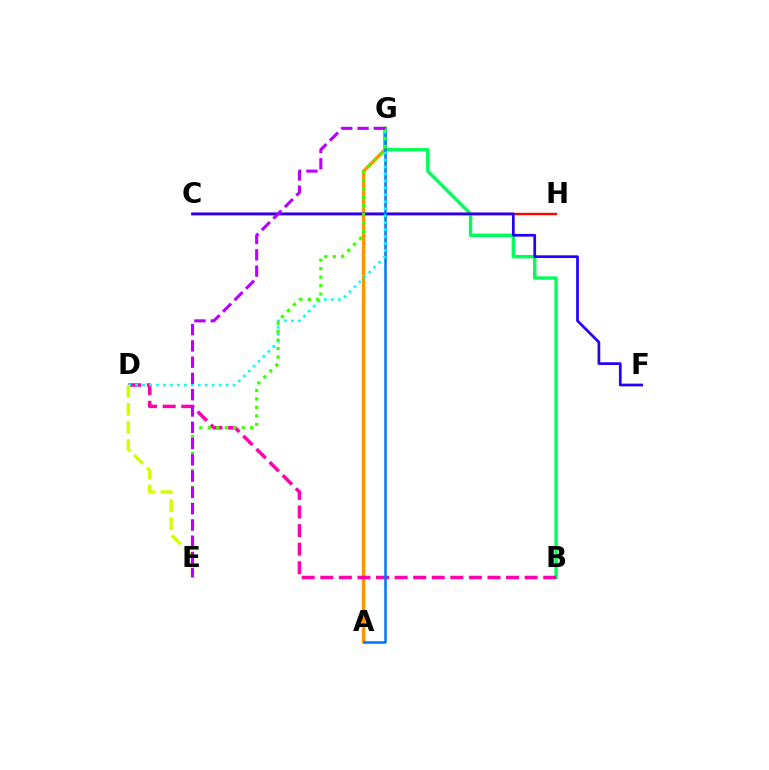{('C', 'H'): [{'color': '#ff0000', 'line_style': 'solid', 'thickness': 1.72}], ('A', 'G'): [{'color': '#ff9400', 'line_style': 'solid', 'thickness': 2.49}, {'color': '#0074ff', 'line_style': 'solid', 'thickness': 1.8}], ('B', 'G'): [{'color': '#00ff5c', 'line_style': 'solid', 'thickness': 2.47}], ('C', 'F'): [{'color': '#2500ff', 'line_style': 'solid', 'thickness': 1.96}], ('B', 'D'): [{'color': '#ff00ac', 'line_style': 'dashed', 'thickness': 2.52}], ('D', 'G'): [{'color': '#00fff6', 'line_style': 'dotted', 'thickness': 1.89}], ('D', 'E'): [{'color': '#d1ff00', 'line_style': 'dashed', 'thickness': 2.46}], ('E', 'G'): [{'color': '#3dff00', 'line_style': 'dotted', 'thickness': 2.3}, {'color': '#b900ff', 'line_style': 'dashed', 'thickness': 2.21}]}